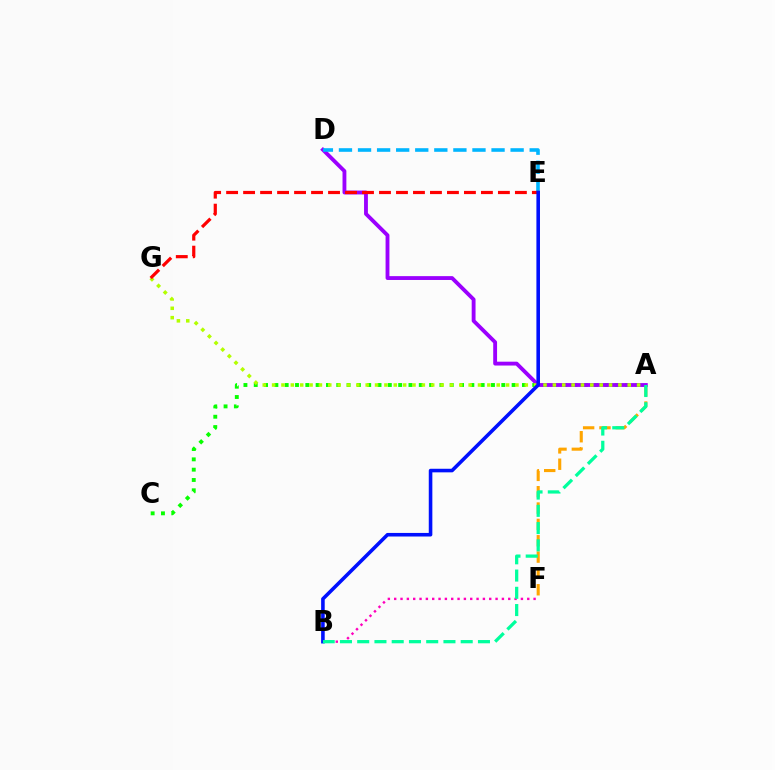{('A', 'C'): [{'color': '#08ff00', 'line_style': 'dotted', 'thickness': 2.8}], ('B', 'F'): [{'color': '#ff00bd', 'line_style': 'dotted', 'thickness': 1.72}], ('A', 'F'): [{'color': '#ffa500', 'line_style': 'dashed', 'thickness': 2.22}], ('A', 'D'): [{'color': '#9b00ff', 'line_style': 'solid', 'thickness': 2.77}], ('A', 'G'): [{'color': '#b3ff00', 'line_style': 'dotted', 'thickness': 2.54}], ('D', 'E'): [{'color': '#00b5ff', 'line_style': 'dashed', 'thickness': 2.59}], ('E', 'G'): [{'color': '#ff0000', 'line_style': 'dashed', 'thickness': 2.31}], ('B', 'E'): [{'color': '#0010ff', 'line_style': 'solid', 'thickness': 2.58}], ('A', 'B'): [{'color': '#00ff9d', 'line_style': 'dashed', 'thickness': 2.34}]}